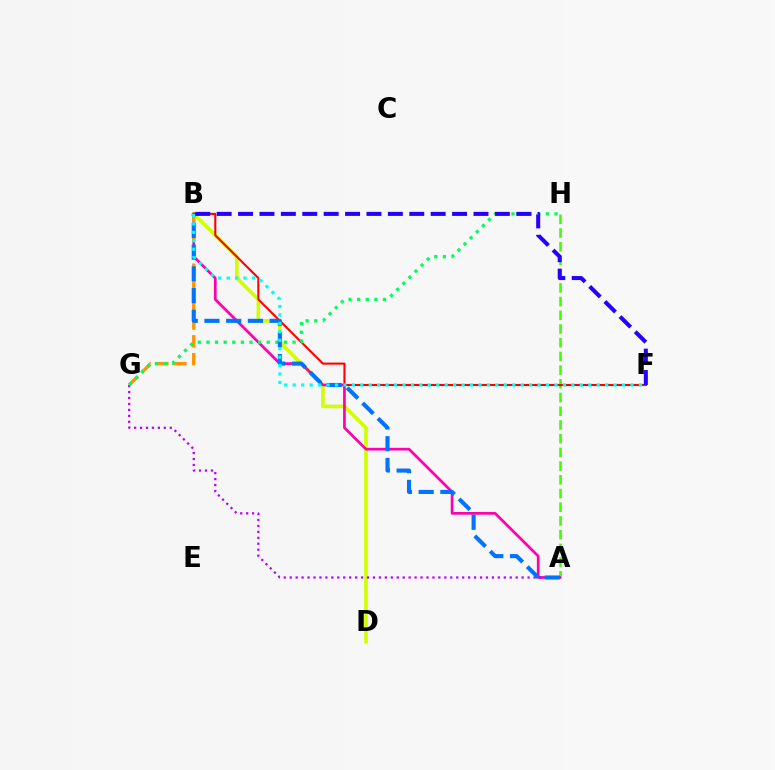{('A', 'H'): [{'color': '#3dff00', 'line_style': 'dashed', 'thickness': 1.86}], ('B', 'D'): [{'color': '#d1ff00', 'line_style': 'solid', 'thickness': 2.61}], ('A', 'B'): [{'color': '#ff00ac', 'line_style': 'solid', 'thickness': 1.95}, {'color': '#0074ff', 'line_style': 'dashed', 'thickness': 2.95}], ('A', 'G'): [{'color': '#b900ff', 'line_style': 'dotted', 'thickness': 1.62}], ('B', 'G'): [{'color': '#ff9400', 'line_style': 'dashed', 'thickness': 2.43}], ('B', 'F'): [{'color': '#ff0000', 'line_style': 'solid', 'thickness': 1.5}, {'color': '#00fff6', 'line_style': 'dotted', 'thickness': 2.29}, {'color': '#2500ff', 'line_style': 'dashed', 'thickness': 2.91}], ('G', 'H'): [{'color': '#00ff5c', 'line_style': 'dotted', 'thickness': 2.34}]}